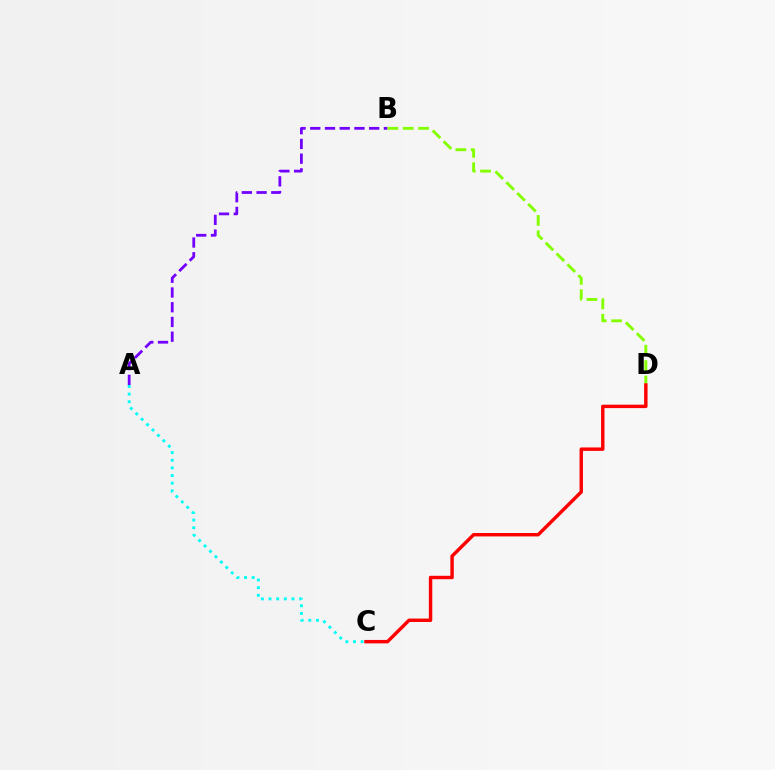{('A', 'B'): [{'color': '#7200ff', 'line_style': 'dashed', 'thickness': 2.0}], ('B', 'D'): [{'color': '#84ff00', 'line_style': 'dashed', 'thickness': 2.09}], ('A', 'C'): [{'color': '#00fff6', 'line_style': 'dotted', 'thickness': 2.08}], ('C', 'D'): [{'color': '#ff0000', 'line_style': 'solid', 'thickness': 2.47}]}